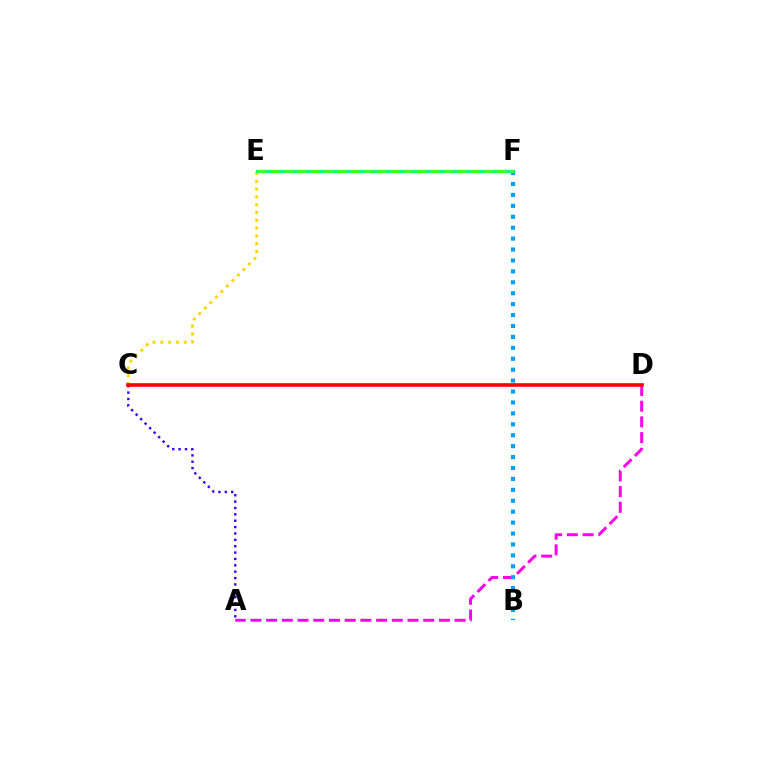{('A', 'C'): [{'color': '#3700ff', 'line_style': 'dotted', 'thickness': 1.73}], ('A', 'D'): [{'color': '#ff00ed', 'line_style': 'dashed', 'thickness': 2.13}], ('B', 'F'): [{'color': '#009eff', 'line_style': 'dotted', 'thickness': 2.97}], ('C', 'E'): [{'color': '#ffd500', 'line_style': 'dotted', 'thickness': 2.12}], ('E', 'F'): [{'color': '#00ff86', 'line_style': 'solid', 'thickness': 2.37}, {'color': '#4fff00', 'line_style': 'dashed', 'thickness': 1.81}], ('C', 'D'): [{'color': '#ff0000', 'line_style': 'solid', 'thickness': 2.61}]}